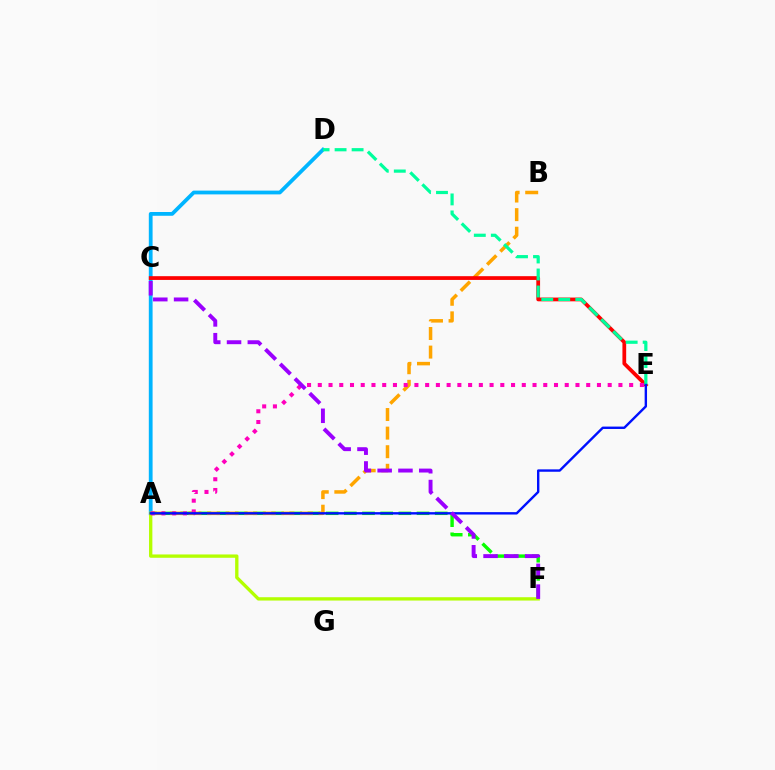{('A', 'D'): [{'color': '#00b5ff', 'line_style': 'solid', 'thickness': 2.72}], ('A', 'F'): [{'color': '#08ff00', 'line_style': 'dashed', 'thickness': 2.47}, {'color': '#b3ff00', 'line_style': 'solid', 'thickness': 2.39}], ('A', 'B'): [{'color': '#ffa500', 'line_style': 'dashed', 'thickness': 2.52}], ('C', 'E'): [{'color': '#ff0000', 'line_style': 'solid', 'thickness': 2.7}], ('A', 'E'): [{'color': '#ff00bd', 'line_style': 'dotted', 'thickness': 2.92}, {'color': '#0010ff', 'line_style': 'solid', 'thickness': 1.72}], ('D', 'E'): [{'color': '#00ff9d', 'line_style': 'dashed', 'thickness': 2.31}], ('C', 'F'): [{'color': '#9b00ff', 'line_style': 'dashed', 'thickness': 2.82}]}